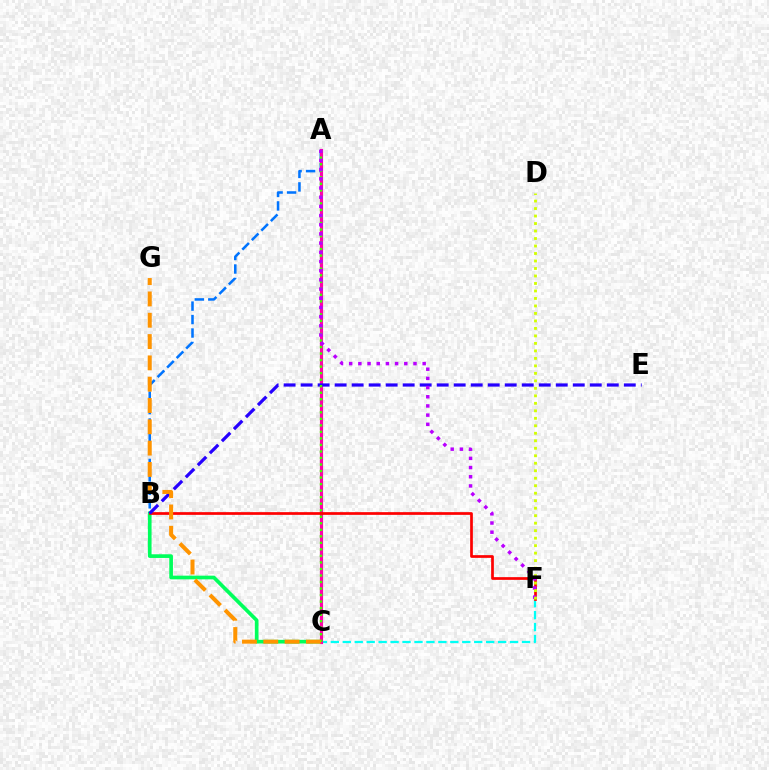{('B', 'C'): [{'color': '#00ff5c', 'line_style': 'solid', 'thickness': 2.65}], ('A', 'B'): [{'color': '#0074ff', 'line_style': 'dashed', 'thickness': 1.83}], ('C', 'F'): [{'color': '#00fff6', 'line_style': 'dashed', 'thickness': 1.62}], ('A', 'C'): [{'color': '#ff00ac', 'line_style': 'solid', 'thickness': 2.27}, {'color': '#3dff00', 'line_style': 'dotted', 'thickness': 1.77}], ('B', 'F'): [{'color': '#ff0000', 'line_style': 'solid', 'thickness': 1.95}], ('B', 'E'): [{'color': '#2500ff', 'line_style': 'dashed', 'thickness': 2.31}], ('A', 'F'): [{'color': '#b900ff', 'line_style': 'dotted', 'thickness': 2.5}], ('D', 'F'): [{'color': '#d1ff00', 'line_style': 'dotted', 'thickness': 2.04}], ('C', 'G'): [{'color': '#ff9400', 'line_style': 'dashed', 'thickness': 2.89}]}